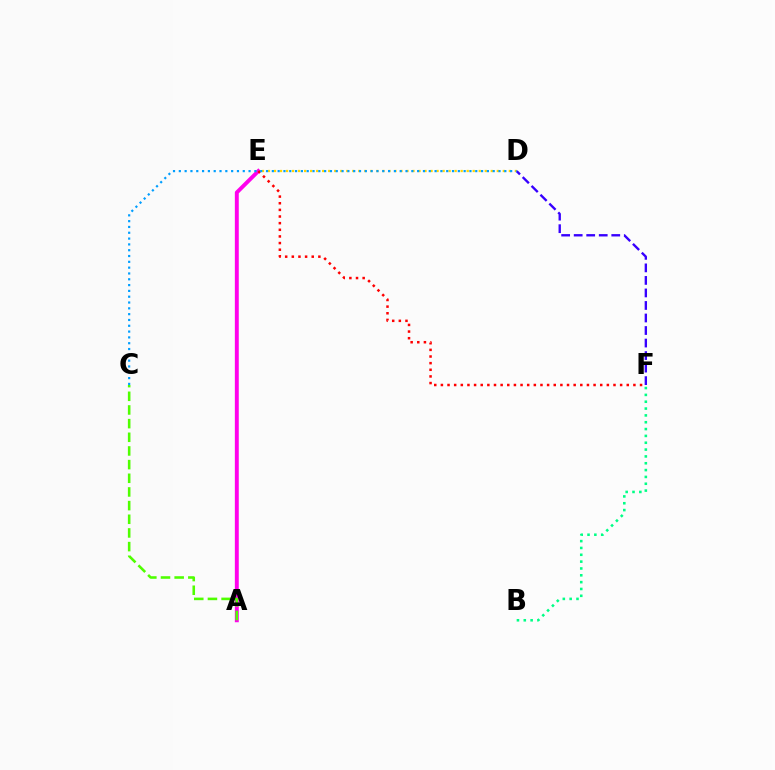{('A', 'E'): [{'color': '#ff00ed', 'line_style': 'solid', 'thickness': 2.82}], ('D', 'E'): [{'color': '#ffd500', 'line_style': 'dotted', 'thickness': 1.64}], ('B', 'F'): [{'color': '#00ff86', 'line_style': 'dotted', 'thickness': 1.86}], ('A', 'C'): [{'color': '#4fff00', 'line_style': 'dashed', 'thickness': 1.86}], ('D', 'F'): [{'color': '#3700ff', 'line_style': 'dashed', 'thickness': 1.7}], ('E', 'F'): [{'color': '#ff0000', 'line_style': 'dotted', 'thickness': 1.8}], ('C', 'D'): [{'color': '#009eff', 'line_style': 'dotted', 'thickness': 1.58}]}